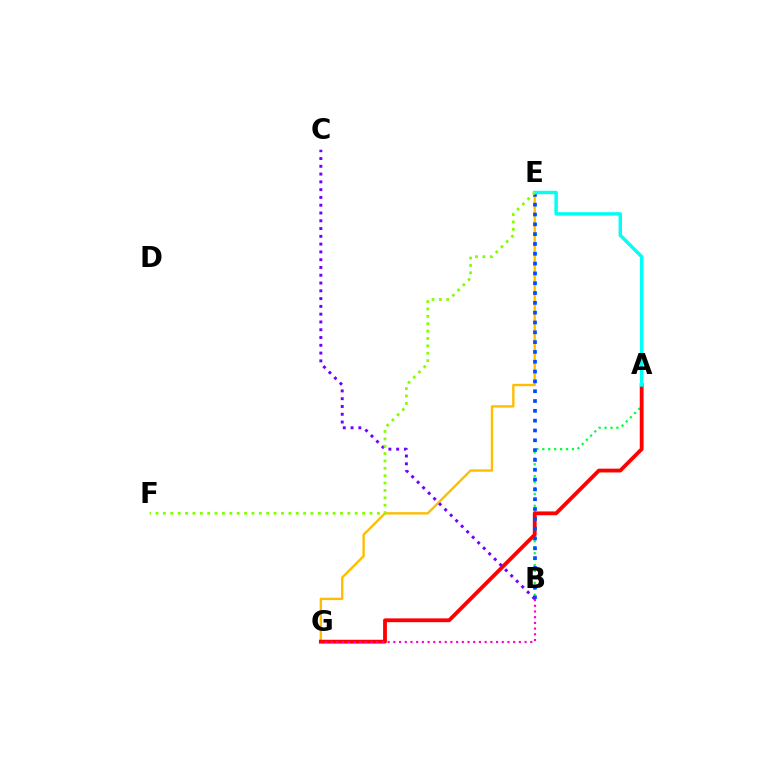{('E', 'G'): [{'color': '#ffbd00', 'line_style': 'solid', 'thickness': 1.7}], ('A', 'B'): [{'color': '#00ff39', 'line_style': 'dotted', 'thickness': 1.61}], ('A', 'G'): [{'color': '#ff0000', 'line_style': 'solid', 'thickness': 2.75}], ('B', 'G'): [{'color': '#ff00cf', 'line_style': 'dotted', 'thickness': 1.55}], ('B', 'E'): [{'color': '#004bff', 'line_style': 'dotted', 'thickness': 2.67}], ('B', 'C'): [{'color': '#7200ff', 'line_style': 'dotted', 'thickness': 2.11}], ('A', 'E'): [{'color': '#00fff6', 'line_style': 'solid', 'thickness': 2.46}], ('E', 'F'): [{'color': '#84ff00', 'line_style': 'dotted', 'thickness': 2.0}]}